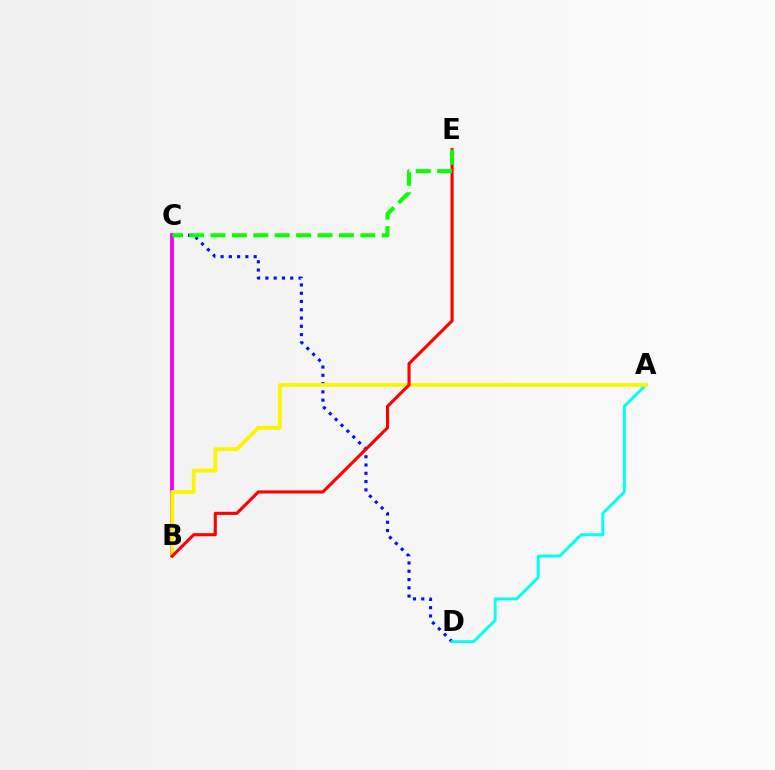{('B', 'C'): [{'color': '#ee00ff', 'line_style': 'solid', 'thickness': 2.77}], ('C', 'D'): [{'color': '#0010ff', 'line_style': 'dotted', 'thickness': 2.25}], ('A', 'D'): [{'color': '#00fff6', 'line_style': 'solid', 'thickness': 2.11}], ('A', 'B'): [{'color': '#fcf500', 'line_style': 'solid', 'thickness': 2.77}], ('B', 'E'): [{'color': '#ff0000', 'line_style': 'solid', 'thickness': 2.23}], ('C', 'E'): [{'color': '#08ff00', 'line_style': 'dashed', 'thickness': 2.91}]}